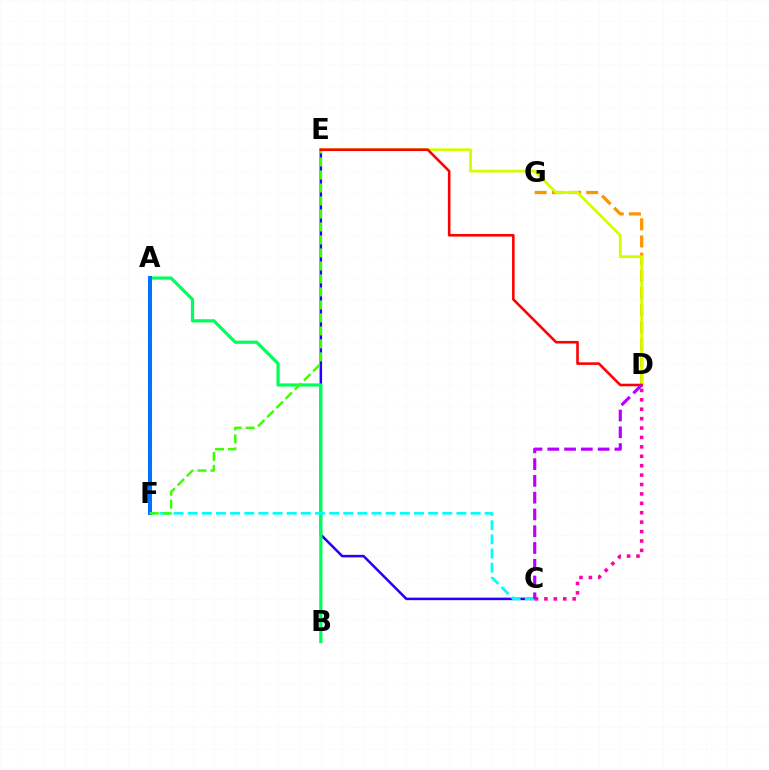{('C', 'E'): [{'color': '#2500ff', 'line_style': 'solid', 'thickness': 1.82}], ('A', 'B'): [{'color': '#00ff5c', 'line_style': 'solid', 'thickness': 2.32}], ('C', 'F'): [{'color': '#00fff6', 'line_style': 'dashed', 'thickness': 1.92}], ('C', 'D'): [{'color': '#ff00ac', 'line_style': 'dotted', 'thickness': 2.56}, {'color': '#b900ff', 'line_style': 'dashed', 'thickness': 2.28}], ('A', 'F'): [{'color': '#0074ff', 'line_style': 'solid', 'thickness': 2.89}], ('D', 'G'): [{'color': '#ff9400', 'line_style': 'dashed', 'thickness': 2.33}], ('D', 'E'): [{'color': '#d1ff00', 'line_style': 'solid', 'thickness': 2.02}, {'color': '#ff0000', 'line_style': 'solid', 'thickness': 1.87}], ('E', 'F'): [{'color': '#3dff00', 'line_style': 'dashed', 'thickness': 1.77}]}